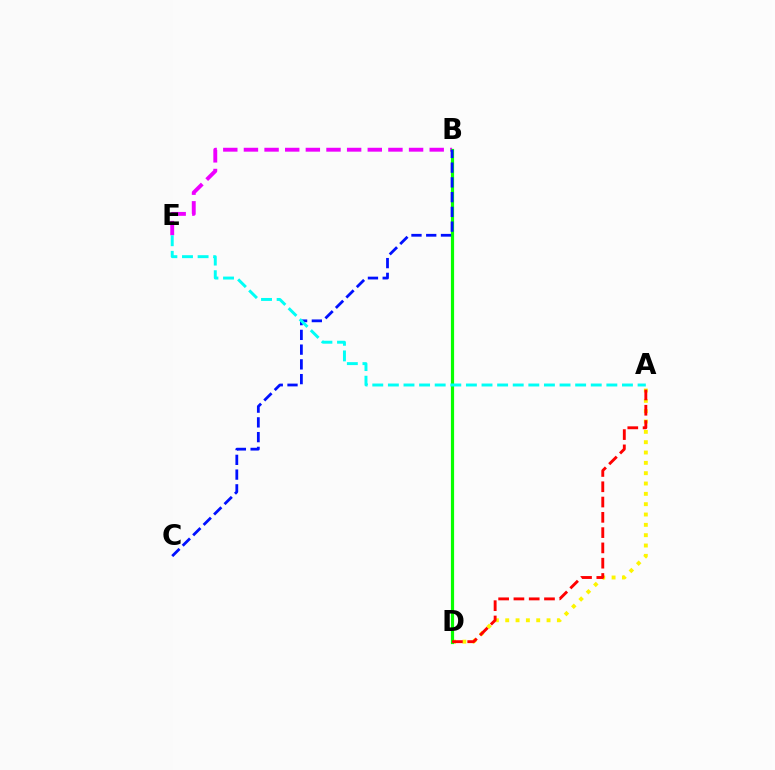{('B', 'E'): [{'color': '#ee00ff', 'line_style': 'dashed', 'thickness': 2.8}], ('A', 'D'): [{'color': '#fcf500', 'line_style': 'dotted', 'thickness': 2.81}, {'color': '#ff0000', 'line_style': 'dashed', 'thickness': 2.08}], ('B', 'D'): [{'color': '#08ff00', 'line_style': 'solid', 'thickness': 2.3}], ('B', 'C'): [{'color': '#0010ff', 'line_style': 'dashed', 'thickness': 2.0}], ('A', 'E'): [{'color': '#00fff6', 'line_style': 'dashed', 'thickness': 2.12}]}